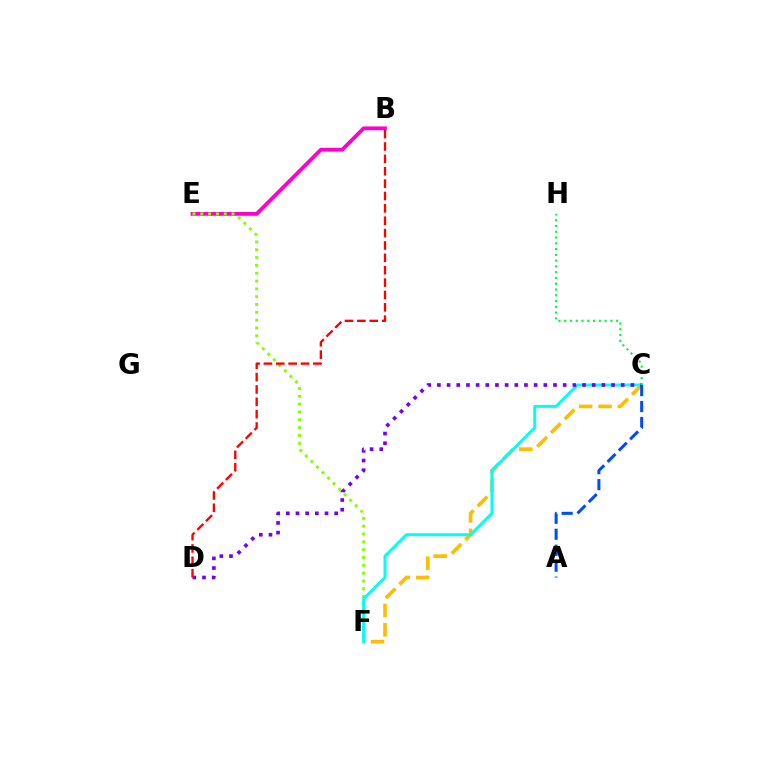{('B', 'E'): [{'color': '#ff00cf', 'line_style': 'solid', 'thickness': 2.73}], ('E', 'F'): [{'color': '#84ff00', 'line_style': 'dotted', 'thickness': 2.13}], ('C', 'F'): [{'color': '#ffbd00', 'line_style': 'dashed', 'thickness': 2.63}, {'color': '#00fff6', 'line_style': 'solid', 'thickness': 2.15}], ('A', 'C'): [{'color': '#004bff', 'line_style': 'dashed', 'thickness': 2.17}], ('C', 'D'): [{'color': '#7200ff', 'line_style': 'dotted', 'thickness': 2.63}], ('B', 'D'): [{'color': '#ff0000', 'line_style': 'dashed', 'thickness': 1.68}], ('C', 'H'): [{'color': '#00ff39', 'line_style': 'dotted', 'thickness': 1.57}]}